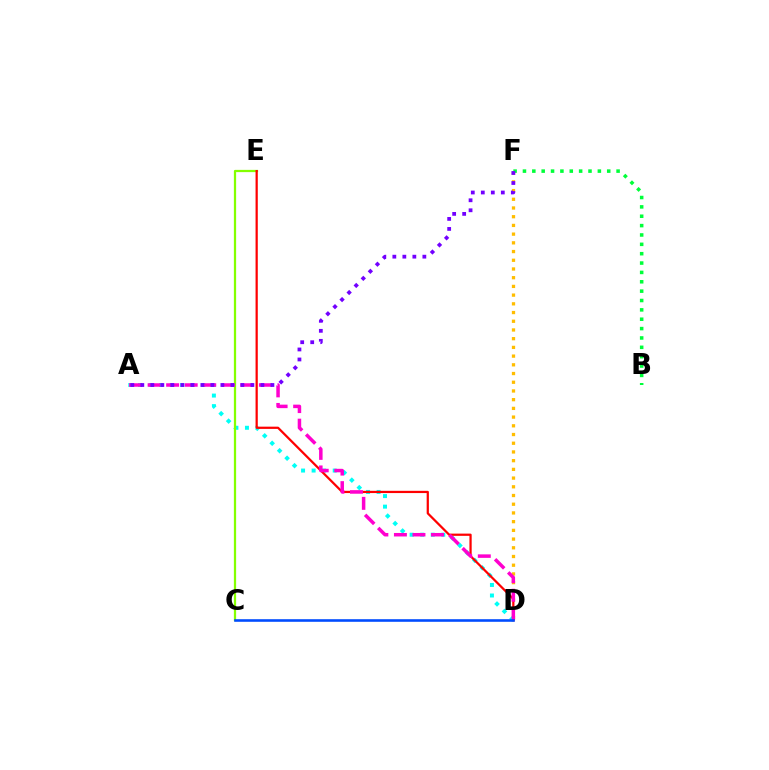{('D', 'F'): [{'color': '#ffbd00', 'line_style': 'dotted', 'thickness': 2.37}], ('A', 'D'): [{'color': '#00fff6', 'line_style': 'dotted', 'thickness': 2.87}, {'color': '#ff00cf', 'line_style': 'dashed', 'thickness': 2.52}], ('C', 'E'): [{'color': '#84ff00', 'line_style': 'solid', 'thickness': 1.62}], ('D', 'E'): [{'color': '#ff0000', 'line_style': 'solid', 'thickness': 1.61}], ('B', 'F'): [{'color': '#00ff39', 'line_style': 'dotted', 'thickness': 2.54}], ('A', 'F'): [{'color': '#7200ff', 'line_style': 'dotted', 'thickness': 2.72}], ('C', 'D'): [{'color': '#004bff', 'line_style': 'solid', 'thickness': 1.87}]}